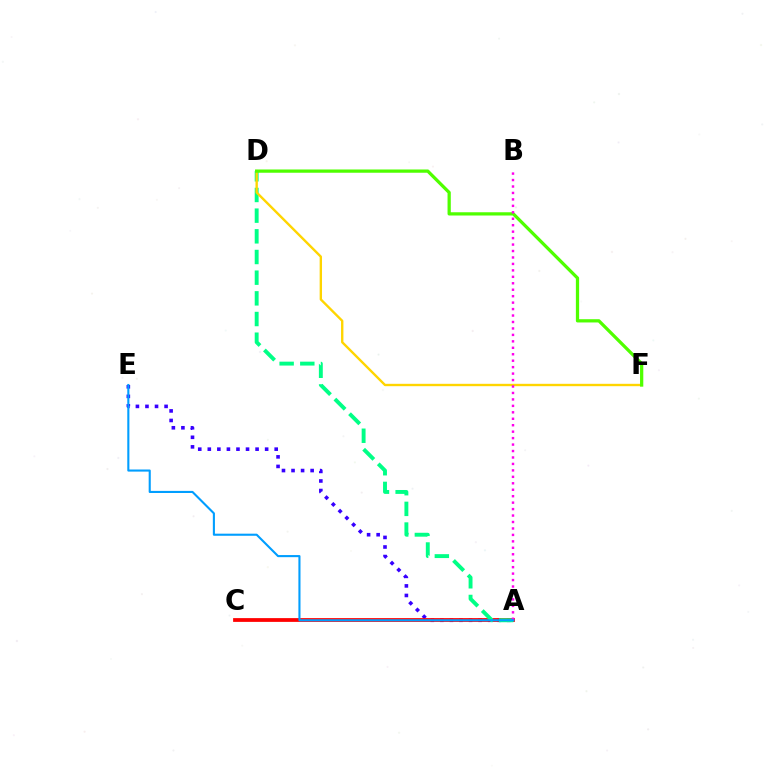{('A', 'E'): [{'color': '#3700ff', 'line_style': 'dotted', 'thickness': 2.6}, {'color': '#009eff', 'line_style': 'solid', 'thickness': 1.51}], ('A', 'C'): [{'color': '#ff0000', 'line_style': 'solid', 'thickness': 2.71}], ('A', 'D'): [{'color': '#00ff86', 'line_style': 'dashed', 'thickness': 2.81}], ('D', 'F'): [{'color': '#ffd500', 'line_style': 'solid', 'thickness': 1.71}, {'color': '#4fff00', 'line_style': 'solid', 'thickness': 2.34}], ('A', 'B'): [{'color': '#ff00ed', 'line_style': 'dotted', 'thickness': 1.75}]}